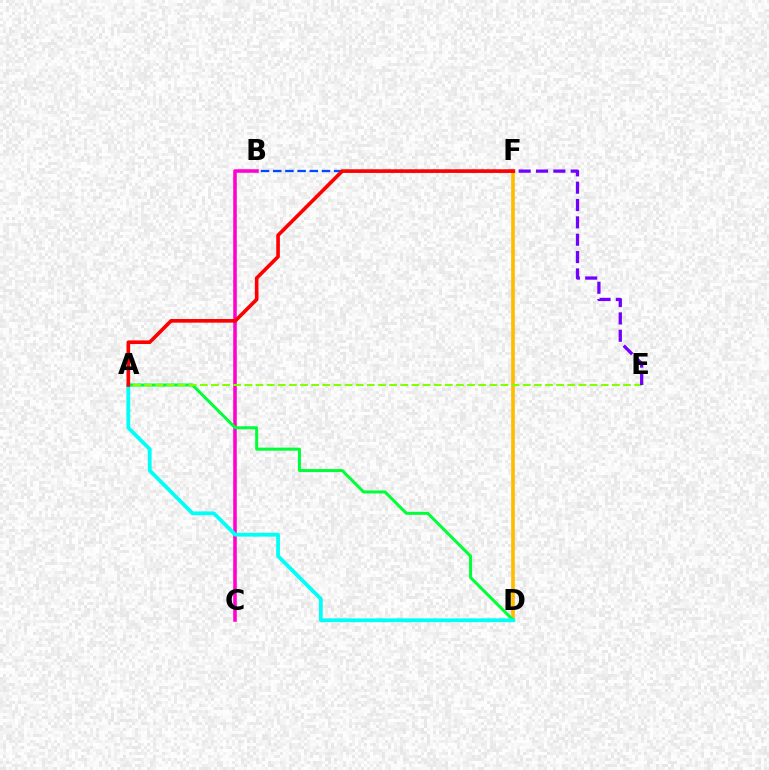{('B', 'C'): [{'color': '#ff00cf', 'line_style': 'solid', 'thickness': 2.56}], ('D', 'F'): [{'color': '#ffbd00', 'line_style': 'solid', 'thickness': 2.64}], ('A', 'D'): [{'color': '#00ff39', 'line_style': 'solid', 'thickness': 2.18}, {'color': '#00fff6', 'line_style': 'solid', 'thickness': 2.74}], ('A', 'E'): [{'color': '#84ff00', 'line_style': 'dashed', 'thickness': 1.51}], ('E', 'F'): [{'color': '#7200ff', 'line_style': 'dashed', 'thickness': 2.36}], ('B', 'F'): [{'color': '#004bff', 'line_style': 'dashed', 'thickness': 1.66}], ('A', 'F'): [{'color': '#ff0000', 'line_style': 'solid', 'thickness': 2.61}]}